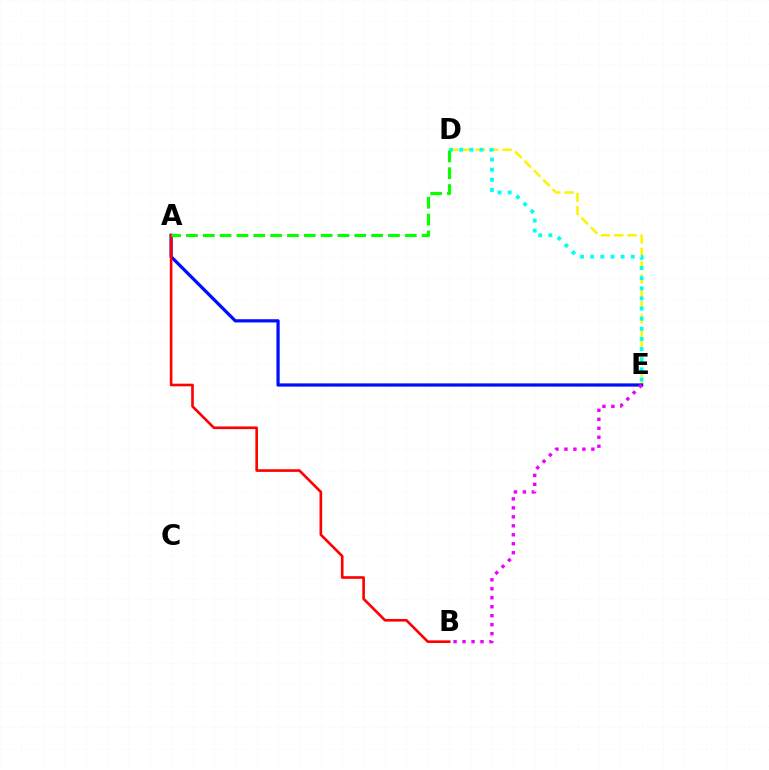{('D', 'E'): [{'color': '#fcf500', 'line_style': 'dashed', 'thickness': 1.81}, {'color': '#00fff6', 'line_style': 'dotted', 'thickness': 2.75}], ('A', 'E'): [{'color': '#0010ff', 'line_style': 'solid', 'thickness': 2.33}], ('B', 'E'): [{'color': '#ee00ff', 'line_style': 'dotted', 'thickness': 2.44}], ('A', 'B'): [{'color': '#ff0000', 'line_style': 'solid', 'thickness': 1.9}], ('A', 'D'): [{'color': '#08ff00', 'line_style': 'dashed', 'thickness': 2.29}]}